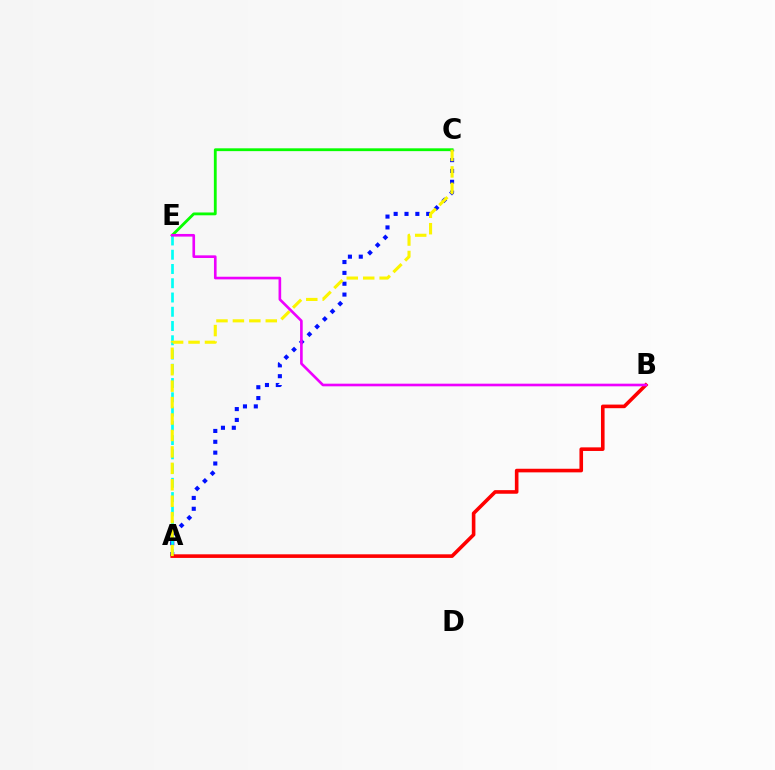{('A', 'C'): [{'color': '#0010ff', 'line_style': 'dotted', 'thickness': 2.95}, {'color': '#fcf500', 'line_style': 'dashed', 'thickness': 2.23}], ('C', 'E'): [{'color': '#08ff00', 'line_style': 'solid', 'thickness': 2.03}], ('A', 'E'): [{'color': '#00fff6', 'line_style': 'dashed', 'thickness': 1.94}], ('A', 'B'): [{'color': '#ff0000', 'line_style': 'solid', 'thickness': 2.6}], ('B', 'E'): [{'color': '#ee00ff', 'line_style': 'solid', 'thickness': 1.9}]}